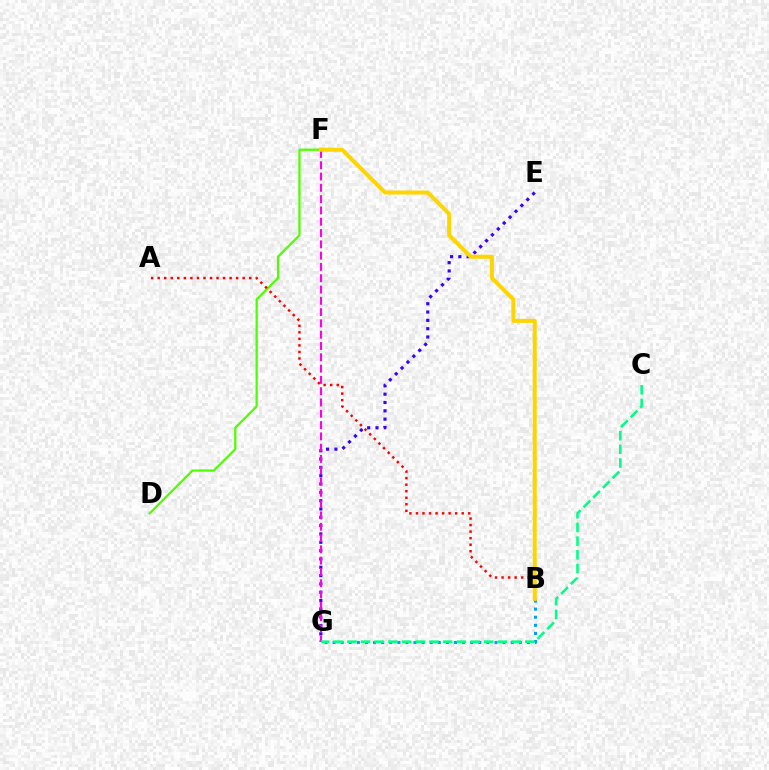{('E', 'G'): [{'color': '#3700ff', 'line_style': 'dotted', 'thickness': 2.26}], ('F', 'G'): [{'color': '#ff00ed', 'line_style': 'dashed', 'thickness': 1.53}], ('B', 'G'): [{'color': '#009eff', 'line_style': 'dotted', 'thickness': 2.2}], ('D', 'F'): [{'color': '#4fff00', 'line_style': 'solid', 'thickness': 1.61}], ('C', 'G'): [{'color': '#00ff86', 'line_style': 'dashed', 'thickness': 1.86}], ('A', 'B'): [{'color': '#ff0000', 'line_style': 'dotted', 'thickness': 1.78}], ('B', 'F'): [{'color': '#ffd500', 'line_style': 'solid', 'thickness': 2.88}]}